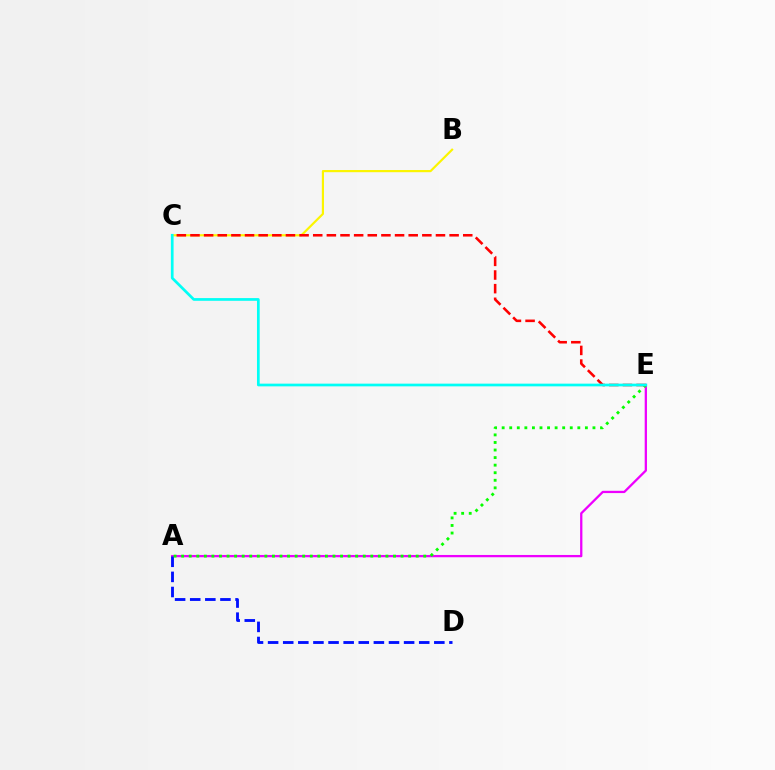{('A', 'E'): [{'color': '#ee00ff', 'line_style': 'solid', 'thickness': 1.64}, {'color': '#08ff00', 'line_style': 'dotted', 'thickness': 2.06}], ('A', 'D'): [{'color': '#0010ff', 'line_style': 'dashed', 'thickness': 2.05}], ('B', 'C'): [{'color': '#fcf500', 'line_style': 'solid', 'thickness': 1.57}], ('C', 'E'): [{'color': '#ff0000', 'line_style': 'dashed', 'thickness': 1.85}, {'color': '#00fff6', 'line_style': 'solid', 'thickness': 1.95}]}